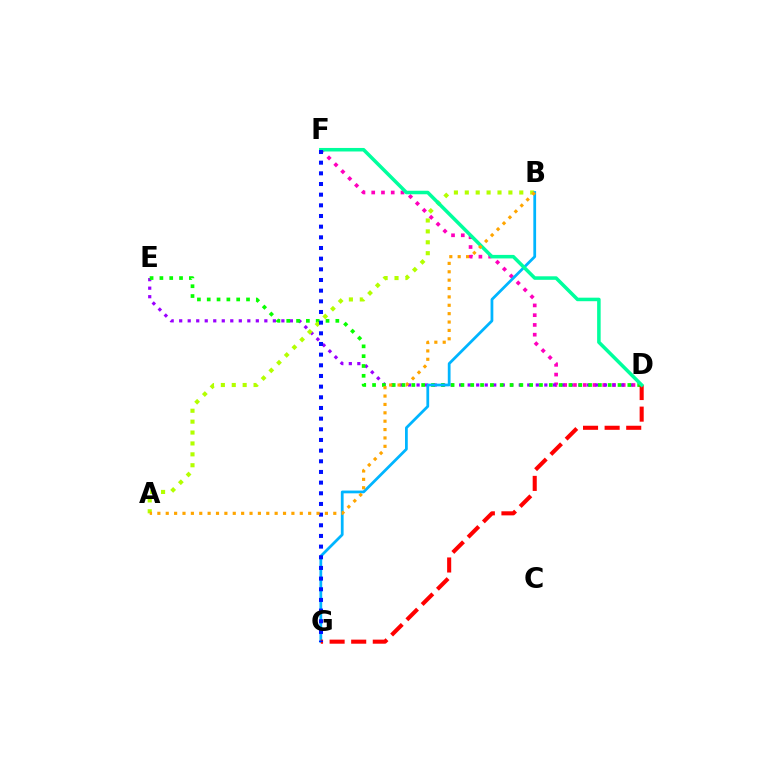{('D', 'F'): [{'color': '#ff00bd', 'line_style': 'dotted', 'thickness': 2.65}, {'color': '#00ff9d', 'line_style': 'solid', 'thickness': 2.54}], ('D', 'E'): [{'color': '#9b00ff', 'line_style': 'dotted', 'thickness': 2.31}, {'color': '#08ff00', 'line_style': 'dotted', 'thickness': 2.67}], ('A', 'B'): [{'color': '#b3ff00', 'line_style': 'dotted', 'thickness': 2.96}, {'color': '#ffa500', 'line_style': 'dotted', 'thickness': 2.28}], ('B', 'G'): [{'color': '#00b5ff', 'line_style': 'solid', 'thickness': 1.99}], ('D', 'G'): [{'color': '#ff0000', 'line_style': 'dashed', 'thickness': 2.93}], ('F', 'G'): [{'color': '#0010ff', 'line_style': 'dotted', 'thickness': 2.9}]}